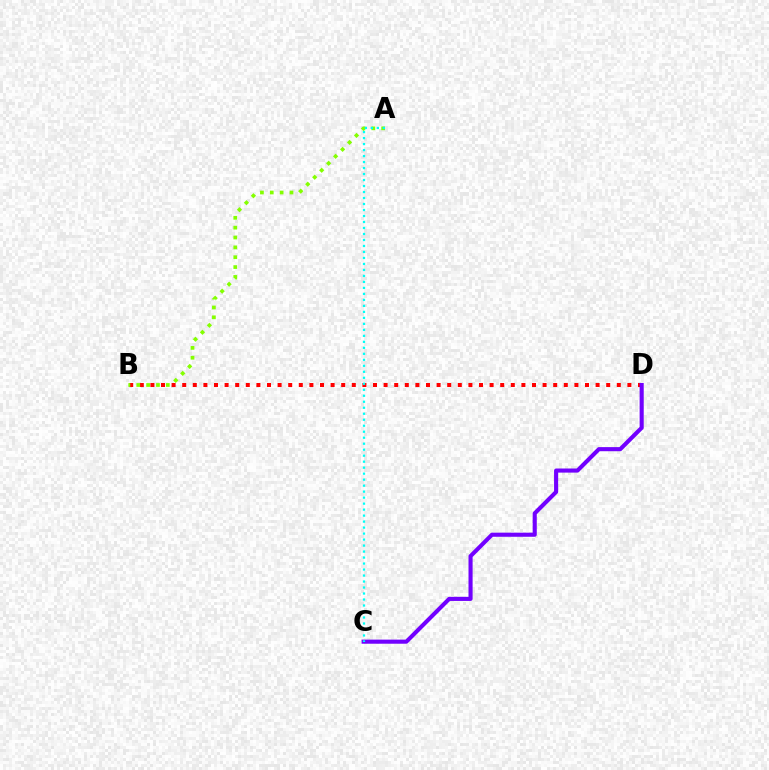{('B', 'D'): [{'color': '#ff0000', 'line_style': 'dotted', 'thickness': 2.88}], ('C', 'D'): [{'color': '#7200ff', 'line_style': 'solid', 'thickness': 2.95}], ('A', 'B'): [{'color': '#84ff00', 'line_style': 'dotted', 'thickness': 2.68}], ('A', 'C'): [{'color': '#00fff6', 'line_style': 'dotted', 'thickness': 1.63}]}